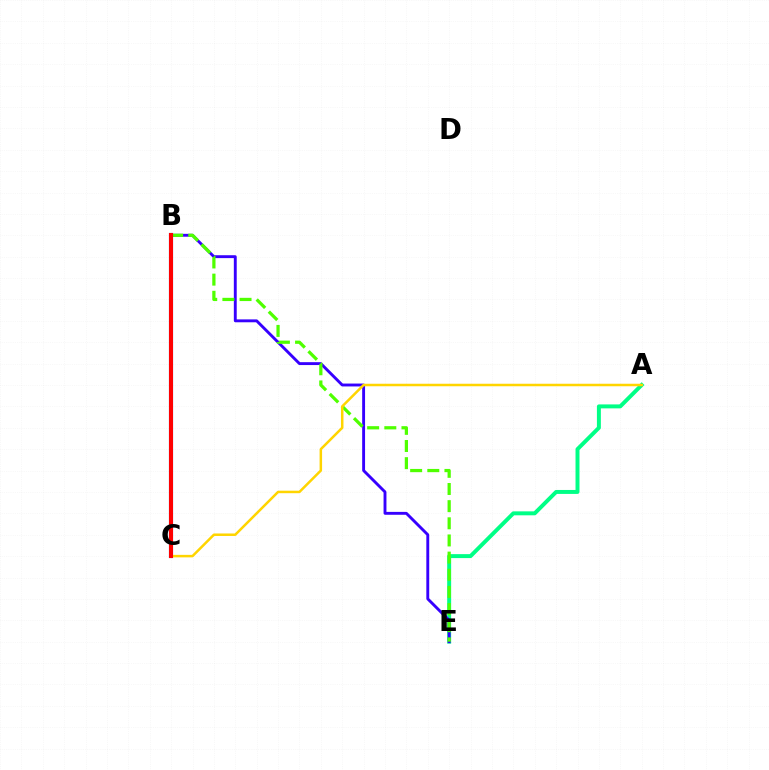{('A', 'E'): [{'color': '#00ff86', 'line_style': 'solid', 'thickness': 2.85}], ('B', 'C'): [{'color': '#ff00ed', 'line_style': 'solid', 'thickness': 2.8}, {'color': '#009eff', 'line_style': 'solid', 'thickness': 2.97}, {'color': '#ff0000', 'line_style': 'solid', 'thickness': 2.93}], ('B', 'E'): [{'color': '#3700ff', 'line_style': 'solid', 'thickness': 2.08}, {'color': '#4fff00', 'line_style': 'dashed', 'thickness': 2.33}], ('A', 'C'): [{'color': '#ffd500', 'line_style': 'solid', 'thickness': 1.8}]}